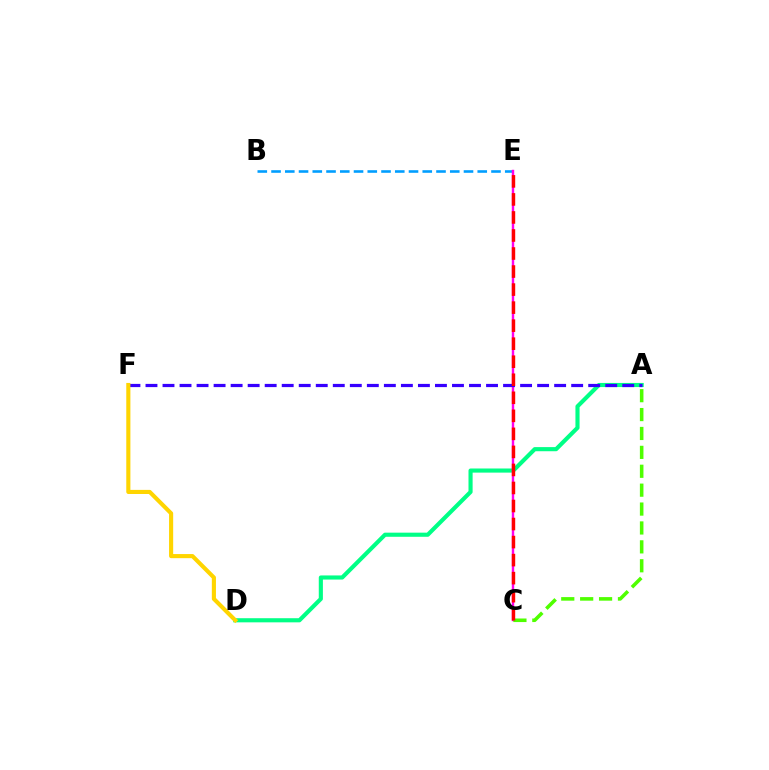{('B', 'E'): [{'color': '#009eff', 'line_style': 'dashed', 'thickness': 1.87}], ('A', 'D'): [{'color': '#00ff86', 'line_style': 'solid', 'thickness': 2.97}], ('C', 'E'): [{'color': '#ff00ed', 'line_style': 'solid', 'thickness': 1.74}, {'color': '#ff0000', 'line_style': 'dashed', 'thickness': 2.45}], ('A', 'F'): [{'color': '#3700ff', 'line_style': 'dashed', 'thickness': 2.31}], ('A', 'C'): [{'color': '#4fff00', 'line_style': 'dashed', 'thickness': 2.57}], ('D', 'F'): [{'color': '#ffd500', 'line_style': 'solid', 'thickness': 2.96}]}